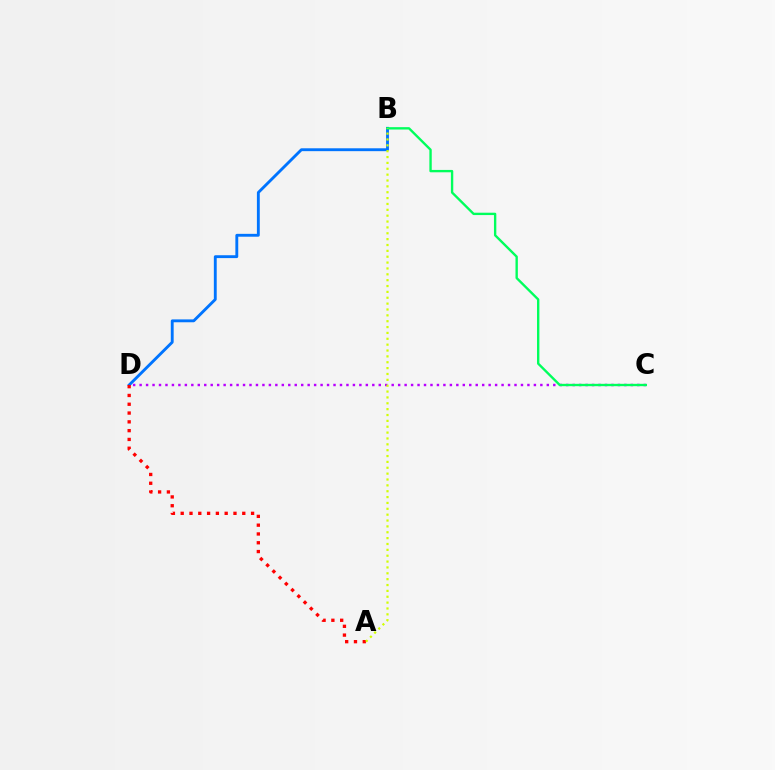{('B', 'D'): [{'color': '#0074ff', 'line_style': 'solid', 'thickness': 2.06}], ('C', 'D'): [{'color': '#b900ff', 'line_style': 'dotted', 'thickness': 1.76}], ('B', 'C'): [{'color': '#00ff5c', 'line_style': 'solid', 'thickness': 1.7}], ('A', 'D'): [{'color': '#ff0000', 'line_style': 'dotted', 'thickness': 2.39}], ('A', 'B'): [{'color': '#d1ff00', 'line_style': 'dotted', 'thickness': 1.59}]}